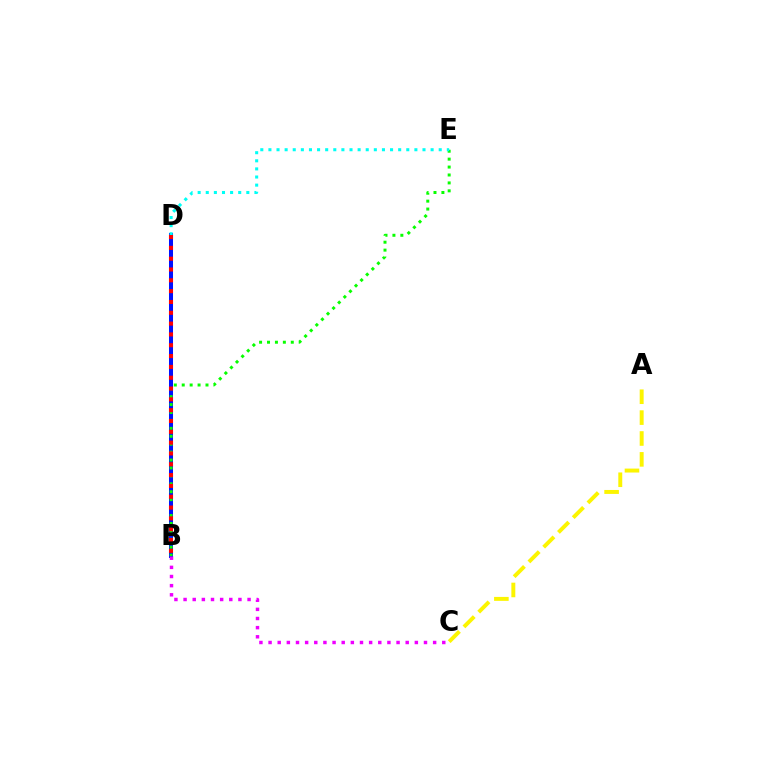{('B', 'D'): [{'color': '#0010ff', 'line_style': 'solid', 'thickness': 2.89}, {'color': '#ff0000', 'line_style': 'dotted', 'thickness': 2.94}], ('B', 'E'): [{'color': '#08ff00', 'line_style': 'dotted', 'thickness': 2.15}], ('D', 'E'): [{'color': '#00fff6', 'line_style': 'dotted', 'thickness': 2.2}], ('B', 'C'): [{'color': '#ee00ff', 'line_style': 'dotted', 'thickness': 2.48}], ('A', 'C'): [{'color': '#fcf500', 'line_style': 'dashed', 'thickness': 2.84}]}